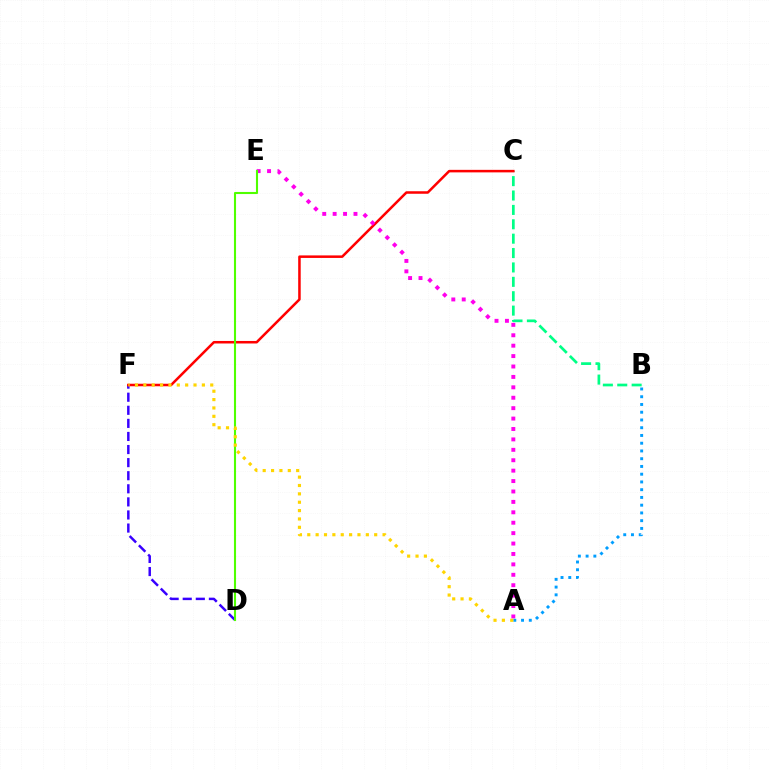{('D', 'F'): [{'color': '#3700ff', 'line_style': 'dashed', 'thickness': 1.78}], ('B', 'C'): [{'color': '#00ff86', 'line_style': 'dashed', 'thickness': 1.95}], ('C', 'F'): [{'color': '#ff0000', 'line_style': 'solid', 'thickness': 1.82}], ('A', 'E'): [{'color': '#ff00ed', 'line_style': 'dotted', 'thickness': 2.83}], ('A', 'B'): [{'color': '#009eff', 'line_style': 'dotted', 'thickness': 2.1}], ('D', 'E'): [{'color': '#4fff00', 'line_style': 'solid', 'thickness': 1.51}], ('A', 'F'): [{'color': '#ffd500', 'line_style': 'dotted', 'thickness': 2.27}]}